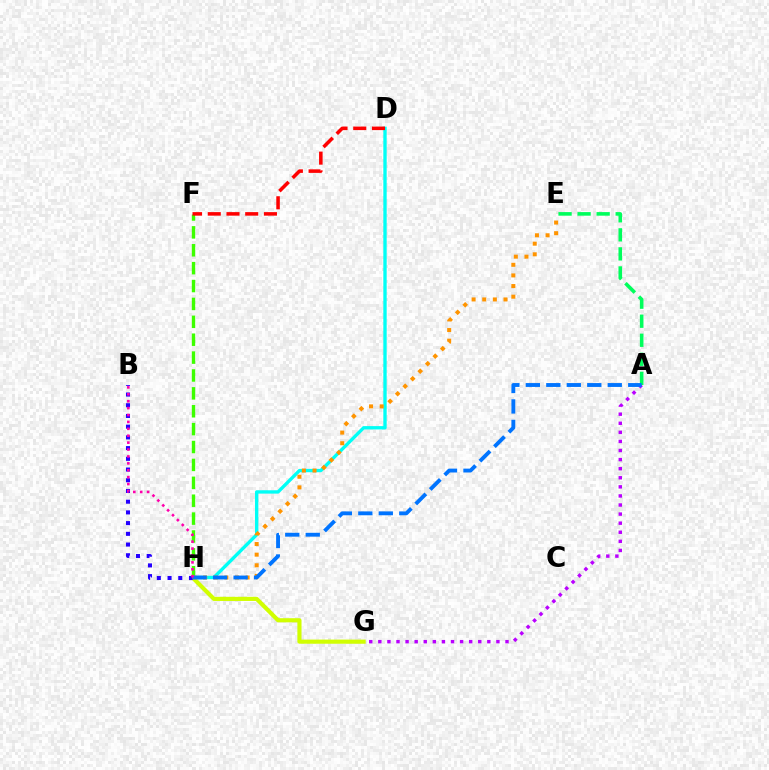{('A', 'G'): [{'color': '#b900ff', 'line_style': 'dotted', 'thickness': 2.47}], ('F', 'H'): [{'color': '#3dff00', 'line_style': 'dashed', 'thickness': 2.43}], ('G', 'H'): [{'color': '#d1ff00', 'line_style': 'solid', 'thickness': 2.98}], ('D', 'H'): [{'color': '#00fff6', 'line_style': 'solid', 'thickness': 2.41}], ('B', 'H'): [{'color': '#2500ff', 'line_style': 'dotted', 'thickness': 2.91}, {'color': '#ff00ac', 'line_style': 'dotted', 'thickness': 1.88}], ('A', 'E'): [{'color': '#00ff5c', 'line_style': 'dashed', 'thickness': 2.59}], ('E', 'H'): [{'color': '#ff9400', 'line_style': 'dotted', 'thickness': 2.89}], ('D', 'F'): [{'color': '#ff0000', 'line_style': 'dashed', 'thickness': 2.54}], ('A', 'H'): [{'color': '#0074ff', 'line_style': 'dashed', 'thickness': 2.78}]}